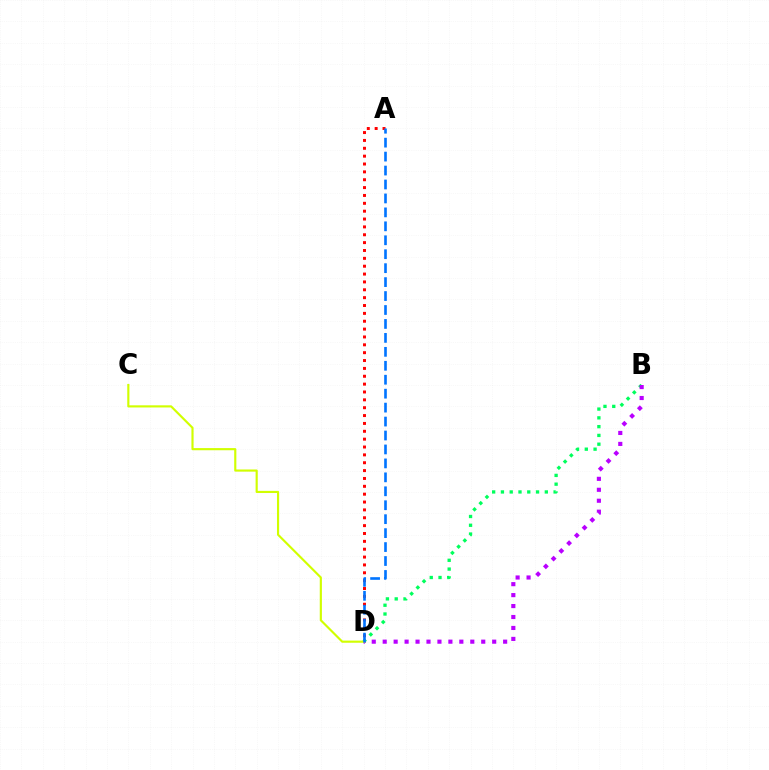{('B', 'D'): [{'color': '#00ff5c', 'line_style': 'dotted', 'thickness': 2.39}, {'color': '#b900ff', 'line_style': 'dotted', 'thickness': 2.97}], ('A', 'D'): [{'color': '#ff0000', 'line_style': 'dotted', 'thickness': 2.14}, {'color': '#0074ff', 'line_style': 'dashed', 'thickness': 1.89}], ('C', 'D'): [{'color': '#d1ff00', 'line_style': 'solid', 'thickness': 1.55}]}